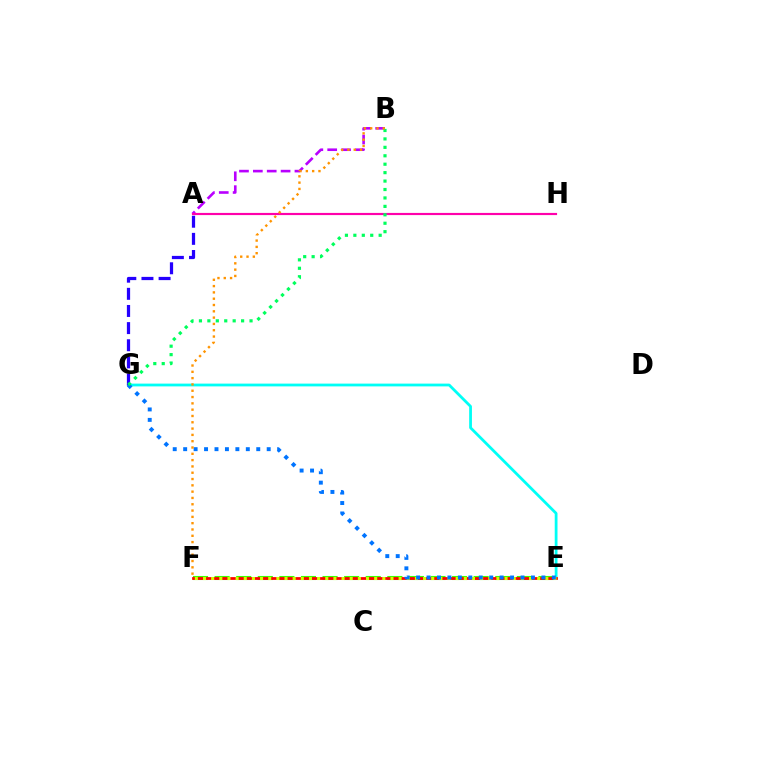{('E', 'F'): [{'color': '#3dff00', 'line_style': 'dashed', 'thickness': 2.93}, {'color': '#ff0000', 'line_style': 'solid', 'thickness': 1.99}, {'color': '#d1ff00', 'line_style': 'dotted', 'thickness': 2.21}], ('E', 'G'): [{'color': '#00fff6', 'line_style': 'solid', 'thickness': 2.0}, {'color': '#0074ff', 'line_style': 'dotted', 'thickness': 2.84}], ('A', 'B'): [{'color': '#b900ff', 'line_style': 'dashed', 'thickness': 1.88}], ('A', 'G'): [{'color': '#2500ff', 'line_style': 'dashed', 'thickness': 2.33}], ('A', 'H'): [{'color': '#ff00ac', 'line_style': 'solid', 'thickness': 1.56}], ('B', 'G'): [{'color': '#00ff5c', 'line_style': 'dotted', 'thickness': 2.29}], ('B', 'F'): [{'color': '#ff9400', 'line_style': 'dotted', 'thickness': 1.71}]}